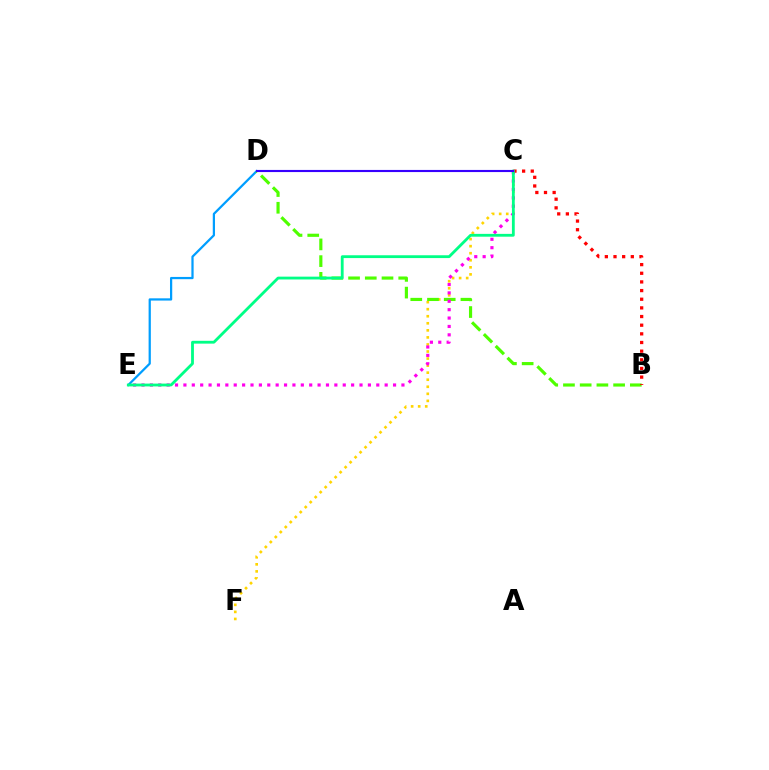{('D', 'E'): [{'color': '#009eff', 'line_style': 'solid', 'thickness': 1.61}], ('C', 'F'): [{'color': '#ffd500', 'line_style': 'dotted', 'thickness': 1.92}], ('B', 'D'): [{'color': '#4fff00', 'line_style': 'dashed', 'thickness': 2.27}], ('C', 'E'): [{'color': '#ff00ed', 'line_style': 'dotted', 'thickness': 2.28}, {'color': '#00ff86', 'line_style': 'solid', 'thickness': 2.03}], ('B', 'C'): [{'color': '#ff0000', 'line_style': 'dotted', 'thickness': 2.35}], ('C', 'D'): [{'color': '#3700ff', 'line_style': 'solid', 'thickness': 1.54}]}